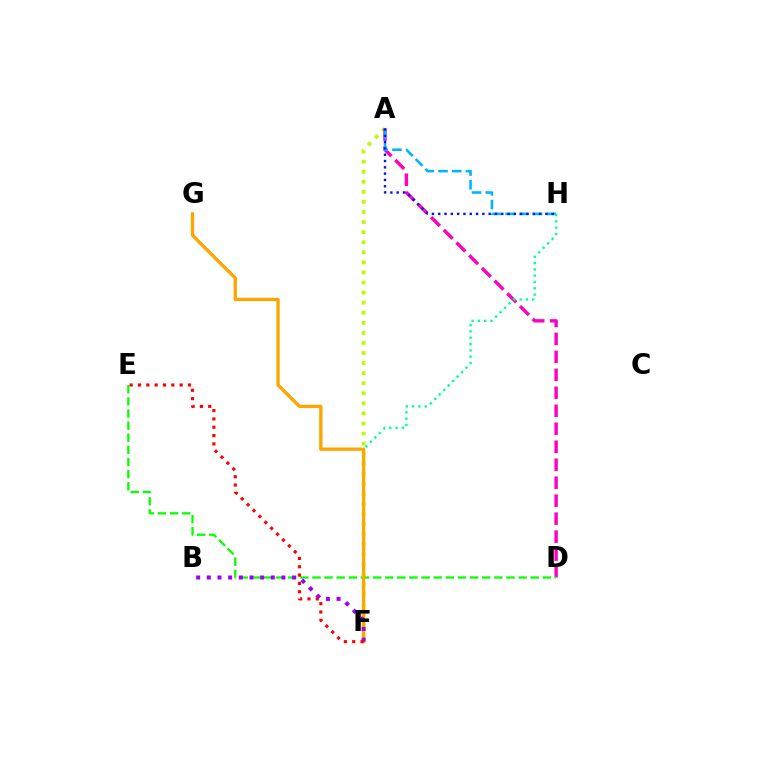{('A', 'F'): [{'color': '#b3ff00', 'line_style': 'dotted', 'thickness': 2.74}], ('A', 'D'): [{'color': '#ff00bd', 'line_style': 'dashed', 'thickness': 2.44}], ('A', 'H'): [{'color': '#00b5ff', 'line_style': 'dashed', 'thickness': 1.87}, {'color': '#0010ff', 'line_style': 'dotted', 'thickness': 1.71}], ('D', 'E'): [{'color': '#08ff00', 'line_style': 'dashed', 'thickness': 1.65}], ('F', 'H'): [{'color': '#00ff9d', 'line_style': 'dotted', 'thickness': 1.72}], ('F', 'G'): [{'color': '#ffa500', 'line_style': 'solid', 'thickness': 2.39}], ('B', 'F'): [{'color': '#9b00ff', 'line_style': 'dotted', 'thickness': 2.9}], ('E', 'F'): [{'color': '#ff0000', 'line_style': 'dotted', 'thickness': 2.26}]}